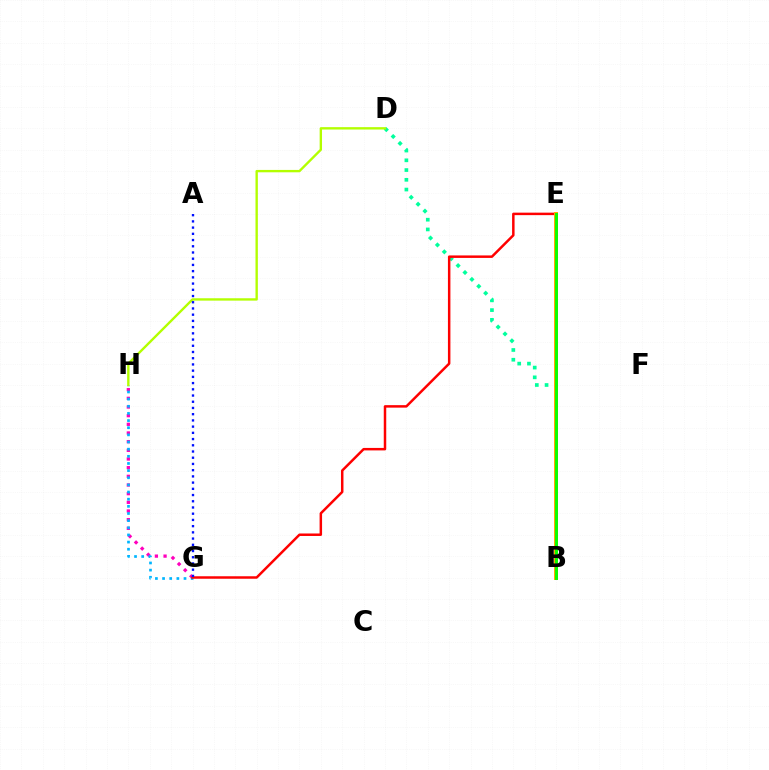{('G', 'H'): [{'color': '#ff00bd', 'line_style': 'dotted', 'thickness': 2.35}, {'color': '#00b5ff', 'line_style': 'dotted', 'thickness': 1.94}], ('B', 'D'): [{'color': '#00ff9d', 'line_style': 'dotted', 'thickness': 2.65}], ('B', 'E'): [{'color': '#9b00ff', 'line_style': 'solid', 'thickness': 1.84}, {'color': '#ffa500', 'line_style': 'solid', 'thickness': 2.85}, {'color': '#08ff00', 'line_style': 'solid', 'thickness': 2.11}], ('D', 'H'): [{'color': '#b3ff00', 'line_style': 'solid', 'thickness': 1.71}], ('E', 'G'): [{'color': '#ff0000', 'line_style': 'solid', 'thickness': 1.79}], ('A', 'G'): [{'color': '#0010ff', 'line_style': 'dotted', 'thickness': 1.69}]}